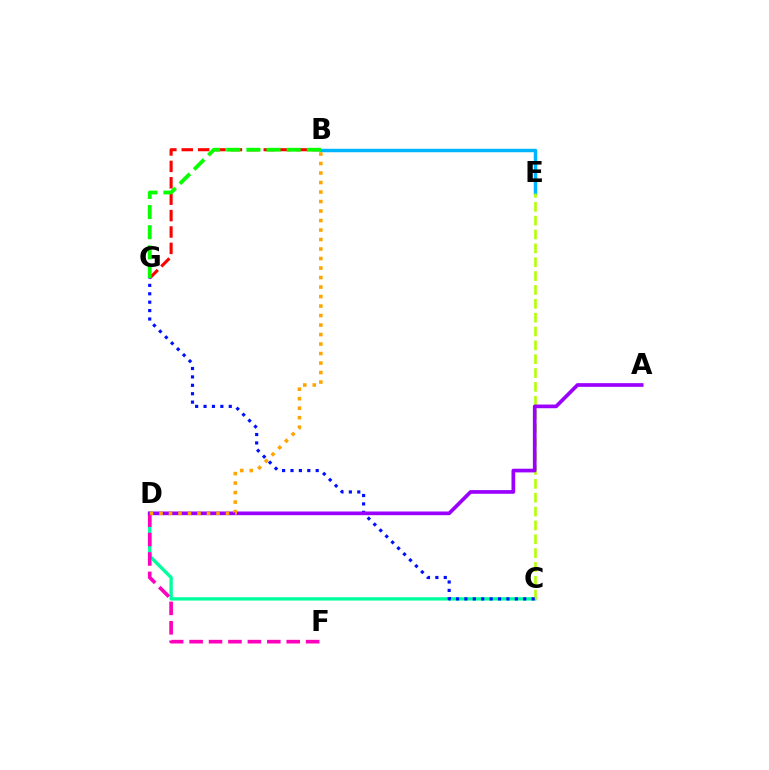{('C', 'D'): [{'color': '#00ff9d', 'line_style': 'solid', 'thickness': 2.41}], ('B', 'G'): [{'color': '#ff0000', 'line_style': 'dashed', 'thickness': 2.23}, {'color': '#08ff00', 'line_style': 'dashed', 'thickness': 2.74}], ('B', 'E'): [{'color': '#00b5ff', 'line_style': 'solid', 'thickness': 2.5}], ('D', 'F'): [{'color': '#ff00bd', 'line_style': 'dashed', 'thickness': 2.64}], ('C', 'E'): [{'color': '#b3ff00', 'line_style': 'dashed', 'thickness': 1.88}], ('C', 'G'): [{'color': '#0010ff', 'line_style': 'dotted', 'thickness': 2.28}], ('A', 'D'): [{'color': '#9b00ff', 'line_style': 'solid', 'thickness': 2.66}], ('B', 'D'): [{'color': '#ffa500', 'line_style': 'dotted', 'thickness': 2.58}]}